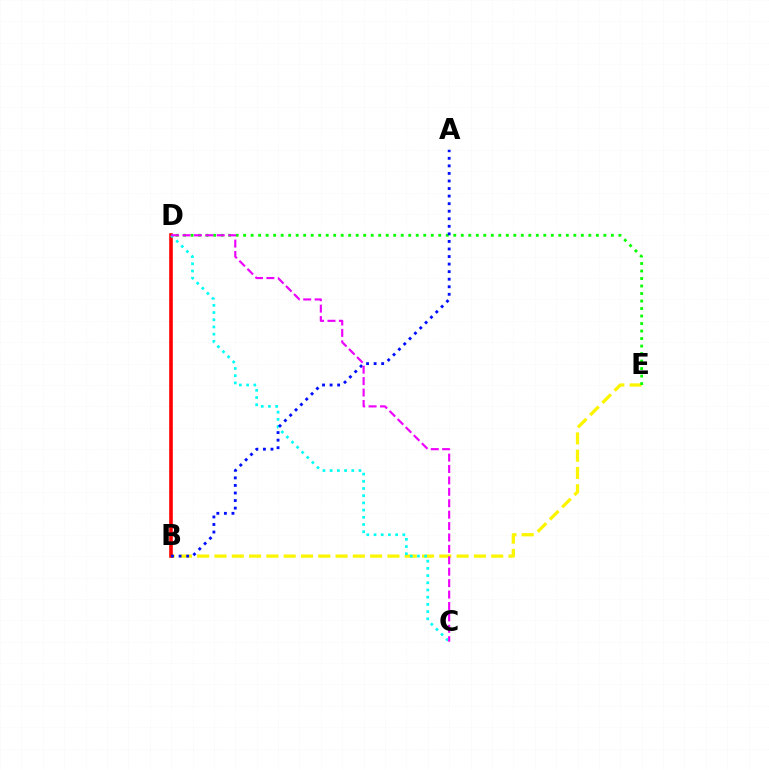{('B', 'E'): [{'color': '#fcf500', 'line_style': 'dashed', 'thickness': 2.35}], ('B', 'D'): [{'color': '#ff0000', 'line_style': 'solid', 'thickness': 2.6}], ('C', 'D'): [{'color': '#00fff6', 'line_style': 'dotted', 'thickness': 1.96}, {'color': '#ee00ff', 'line_style': 'dashed', 'thickness': 1.55}], ('D', 'E'): [{'color': '#08ff00', 'line_style': 'dotted', 'thickness': 2.04}], ('A', 'B'): [{'color': '#0010ff', 'line_style': 'dotted', 'thickness': 2.05}]}